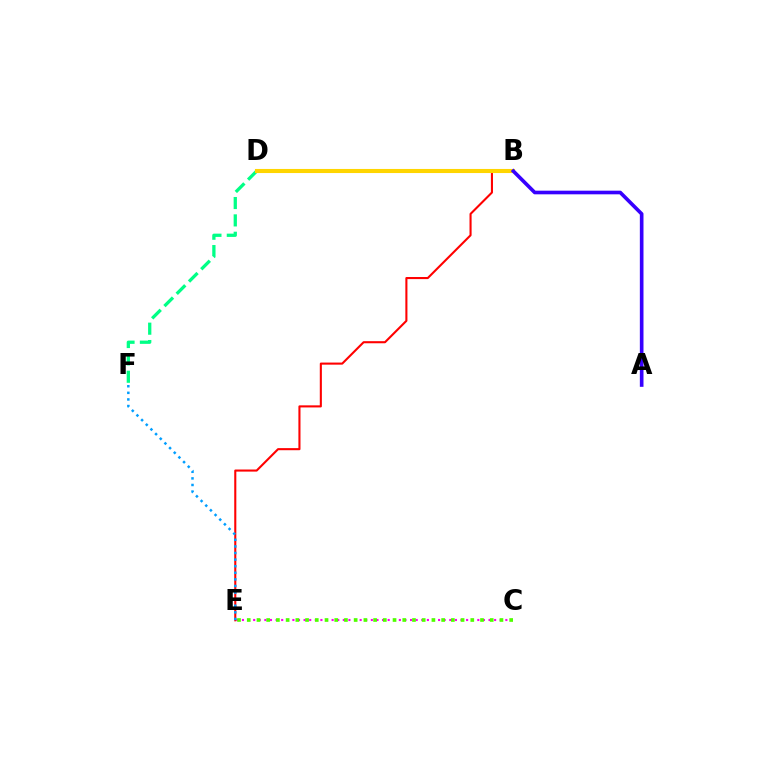{('C', 'E'): [{'color': '#ff00ed', 'line_style': 'dotted', 'thickness': 1.52}, {'color': '#4fff00', 'line_style': 'dotted', 'thickness': 2.64}], ('D', 'F'): [{'color': '#00ff86', 'line_style': 'dashed', 'thickness': 2.36}], ('B', 'E'): [{'color': '#ff0000', 'line_style': 'solid', 'thickness': 1.5}], ('E', 'F'): [{'color': '#009eff', 'line_style': 'dotted', 'thickness': 1.79}], ('B', 'D'): [{'color': '#ffd500', 'line_style': 'solid', 'thickness': 2.95}], ('A', 'B'): [{'color': '#3700ff', 'line_style': 'solid', 'thickness': 2.62}]}